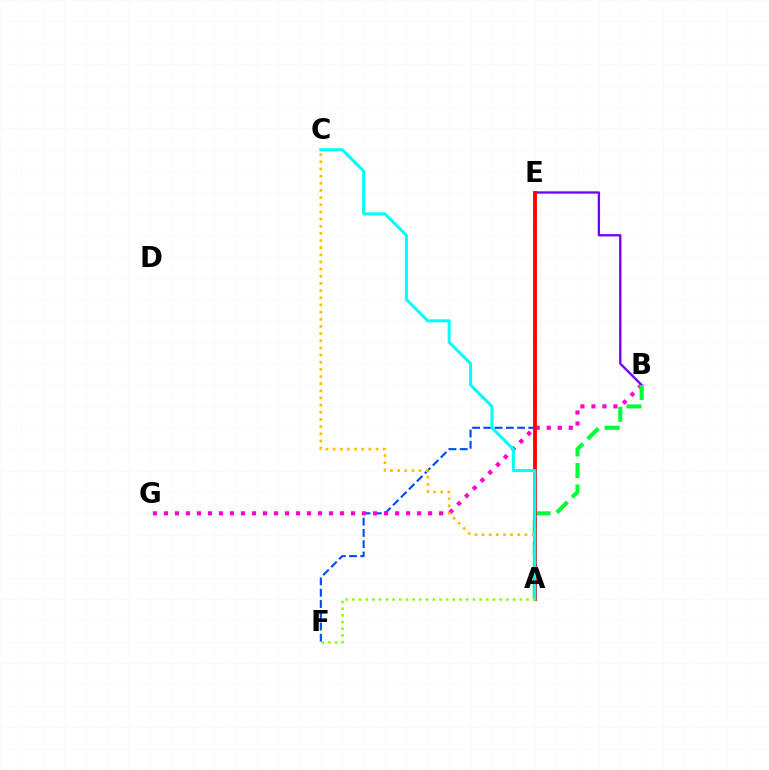{('E', 'F'): [{'color': '#004bff', 'line_style': 'dashed', 'thickness': 1.53}], ('B', 'G'): [{'color': '#ff00cf', 'line_style': 'dotted', 'thickness': 2.99}], ('B', 'E'): [{'color': '#7200ff', 'line_style': 'solid', 'thickness': 1.68}], ('A', 'B'): [{'color': '#00ff39', 'line_style': 'dashed', 'thickness': 2.93}], ('A', 'E'): [{'color': '#ff0000', 'line_style': 'solid', 'thickness': 2.73}], ('A', 'C'): [{'color': '#ffbd00', 'line_style': 'dotted', 'thickness': 1.94}, {'color': '#00fff6', 'line_style': 'solid', 'thickness': 2.17}], ('A', 'F'): [{'color': '#84ff00', 'line_style': 'dotted', 'thickness': 1.82}]}